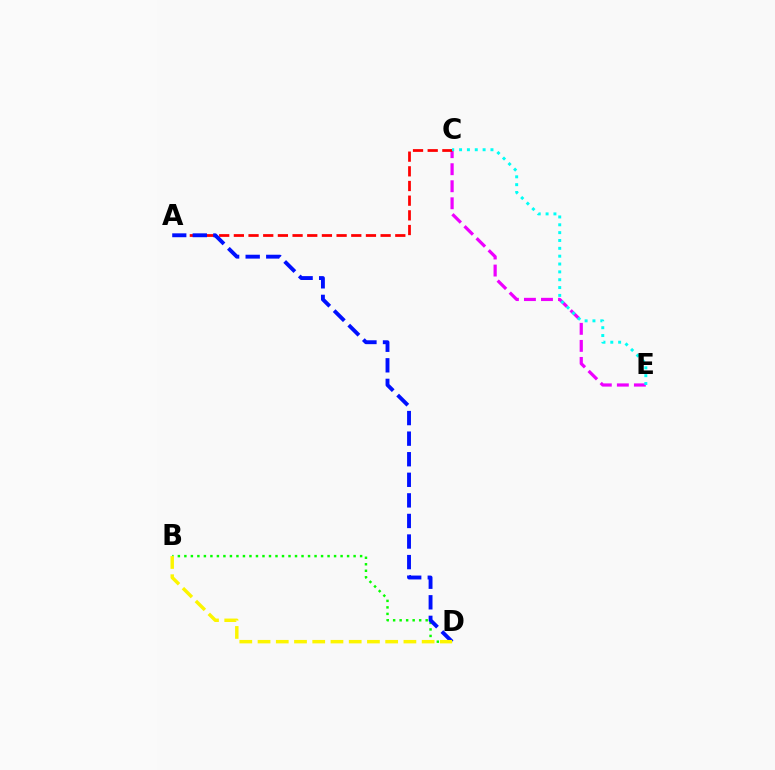{('C', 'E'): [{'color': '#ee00ff', 'line_style': 'dashed', 'thickness': 2.31}, {'color': '#00fff6', 'line_style': 'dotted', 'thickness': 2.13}], ('B', 'D'): [{'color': '#08ff00', 'line_style': 'dotted', 'thickness': 1.77}, {'color': '#fcf500', 'line_style': 'dashed', 'thickness': 2.48}], ('A', 'C'): [{'color': '#ff0000', 'line_style': 'dashed', 'thickness': 1.99}], ('A', 'D'): [{'color': '#0010ff', 'line_style': 'dashed', 'thickness': 2.8}]}